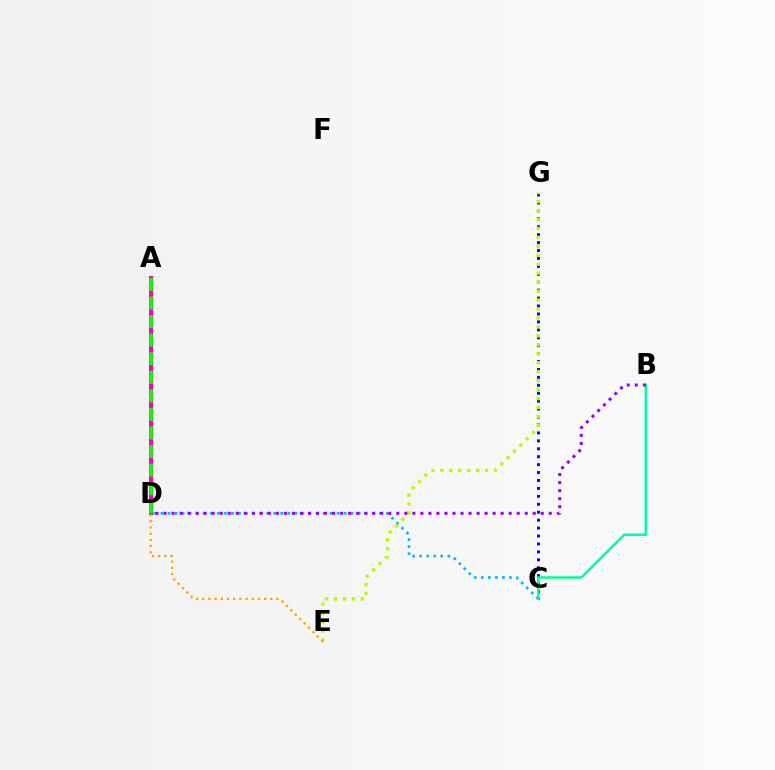{('C', 'D'): [{'color': '#00b5ff', 'line_style': 'dotted', 'thickness': 1.91}], ('C', 'G'): [{'color': '#0010ff', 'line_style': 'dotted', 'thickness': 2.15}], ('E', 'G'): [{'color': '#b3ff00', 'line_style': 'dotted', 'thickness': 2.43}], ('B', 'C'): [{'color': '#00ff9d', 'line_style': 'solid', 'thickness': 1.82}], ('A', 'D'): [{'color': '#ff0000', 'line_style': 'solid', 'thickness': 2.32}, {'color': '#ff00bd', 'line_style': 'solid', 'thickness': 2.92}, {'color': '#08ff00', 'line_style': 'dashed', 'thickness': 2.52}], ('B', 'D'): [{'color': '#9b00ff', 'line_style': 'dotted', 'thickness': 2.18}], ('D', 'E'): [{'color': '#ffa500', 'line_style': 'dotted', 'thickness': 1.68}]}